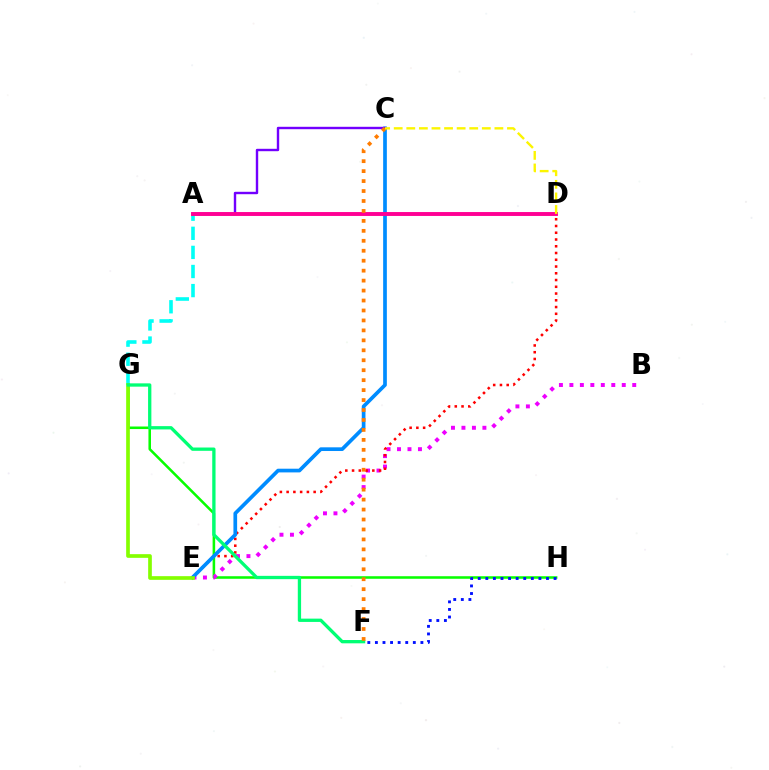{('A', 'G'): [{'color': '#00fff6', 'line_style': 'dashed', 'thickness': 2.59}], ('G', 'H'): [{'color': '#08ff00', 'line_style': 'solid', 'thickness': 1.84}], ('B', 'E'): [{'color': '#ee00ff', 'line_style': 'dotted', 'thickness': 2.85}], ('F', 'H'): [{'color': '#0010ff', 'line_style': 'dotted', 'thickness': 2.06}], ('D', 'E'): [{'color': '#ff0000', 'line_style': 'dotted', 'thickness': 1.83}], ('C', 'E'): [{'color': '#008cff', 'line_style': 'solid', 'thickness': 2.66}], ('E', 'G'): [{'color': '#84ff00', 'line_style': 'solid', 'thickness': 2.65}], ('A', 'C'): [{'color': '#7200ff', 'line_style': 'solid', 'thickness': 1.73}], ('A', 'D'): [{'color': '#ff0094', 'line_style': 'solid', 'thickness': 2.82}], ('F', 'G'): [{'color': '#00ff74', 'line_style': 'solid', 'thickness': 2.38}], ('C', 'F'): [{'color': '#ff7c00', 'line_style': 'dotted', 'thickness': 2.7}], ('C', 'D'): [{'color': '#fcf500', 'line_style': 'dashed', 'thickness': 1.71}]}